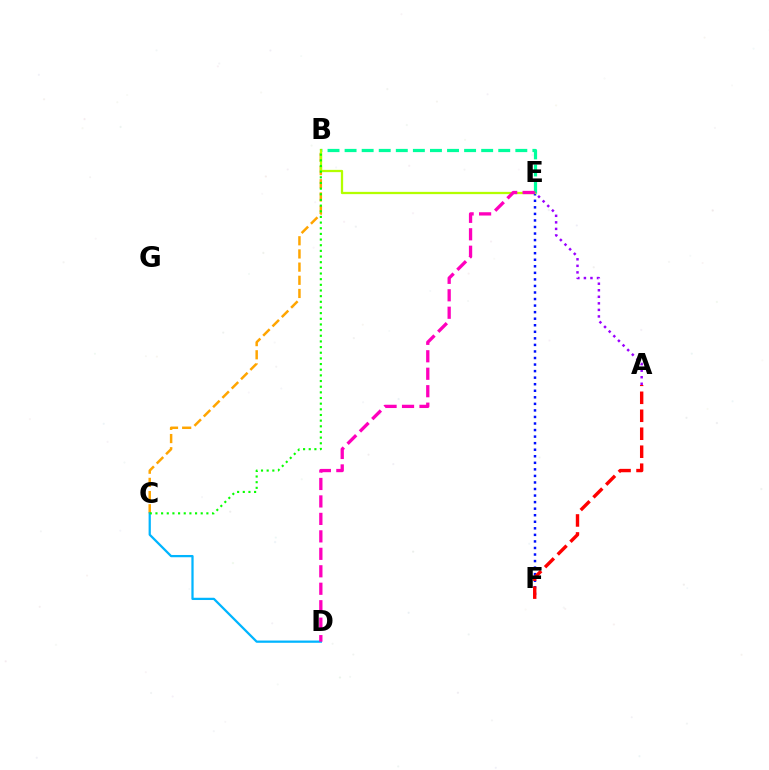{('B', 'E'): [{'color': '#00ff9d', 'line_style': 'dashed', 'thickness': 2.32}, {'color': '#b3ff00', 'line_style': 'solid', 'thickness': 1.64}], ('E', 'F'): [{'color': '#0010ff', 'line_style': 'dotted', 'thickness': 1.78}], ('B', 'C'): [{'color': '#ffa500', 'line_style': 'dashed', 'thickness': 1.79}, {'color': '#08ff00', 'line_style': 'dotted', 'thickness': 1.54}], ('C', 'D'): [{'color': '#00b5ff', 'line_style': 'solid', 'thickness': 1.62}], ('A', 'F'): [{'color': '#ff0000', 'line_style': 'dashed', 'thickness': 2.44}], ('D', 'E'): [{'color': '#ff00bd', 'line_style': 'dashed', 'thickness': 2.37}], ('A', 'E'): [{'color': '#9b00ff', 'line_style': 'dotted', 'thickness': 1.78}]}